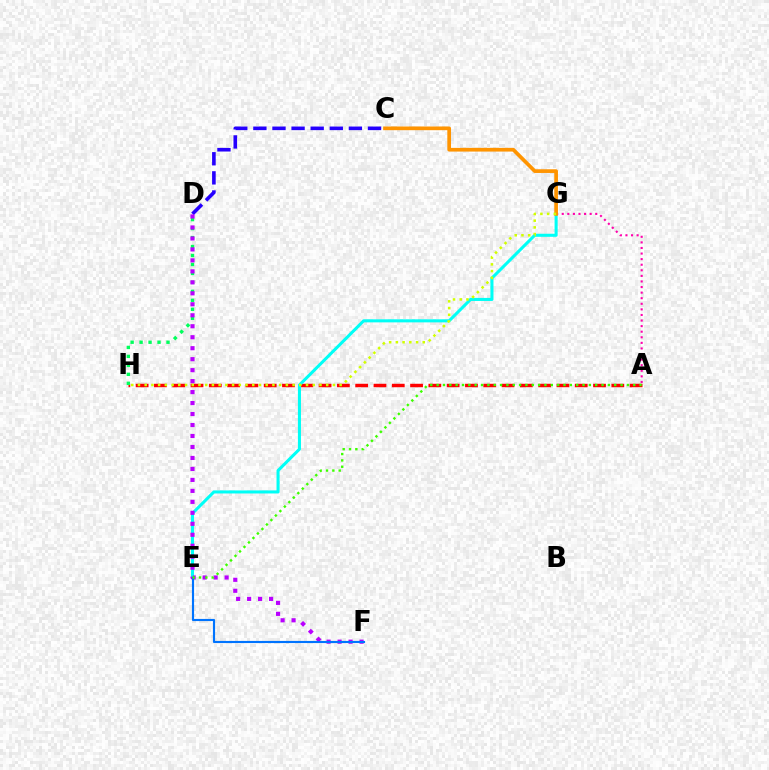{('A', 'H'): [{'color': '#ff0000', 'line_style': 'dashed', 'thickness': 2.49}], ('A', 'G'): [{'color': '#ff00ac', 'line_style': 'dotted', 'thickness': 1.52}], ('E', 'G'): [{'color': '#00fff6', 'line_style': 'solid', 'thickness': 2.2}], ('D', 'H'): [{'color': '#00ff5c', 'line_style': 'dotted', 'thickness': 2.44}], ('C', 'D'): [{'color': '#2500ff', 'line_style': 'dashed', 'thickness': 2.6}], ('D', 'F'): [{'color': '#b900ff', 'line_style': 'dotted', 'thickness': 2.98}], ('E', 'F'): [{'color': '#0074ff', 'line_style': 'solid', 'thickness': 1.54}], ('C', 'G'): [{'color': '#ff9400', 'line_style': 'solid', 'thickness': 2.66}], ('A', 'E'): [{'color': '#3dff00', 'line_style': 'dotted', 'thickness': 1.72}], ('G', 'H'): [{'color': '#d1ff00', 'line_style': 'dotted', 'thickness': 1.83}]}